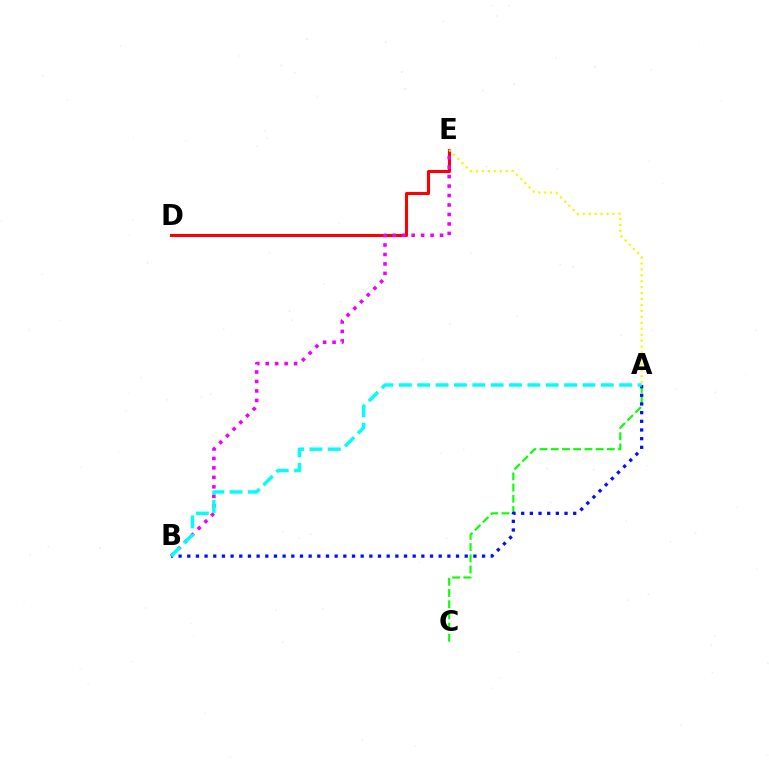{('D', 'E'): [{'color': '#ff0000', 'line_style': 'solid', 'thickness': 2.2}], ('A', 'E'): [{'color': '#fcf500', 'line_style': 'dotted', 'thickness': 1.61}], ('A', 'C'): [{'color': '#08ff00', 'line_style': 'dashed', 'thickness': 1.52}], ('B', 'E'): [{'color': '#ee00ff', 'line_style': 'dotted', 'thickness': 2.57}], ('A', 'B'): [{'color': '#0010ff', 'line_style': 'dotted', 'thickness': 2.36}, {'color': '#00fff6', 'line_style': 'dashed', 'thickness': 2.49}]}